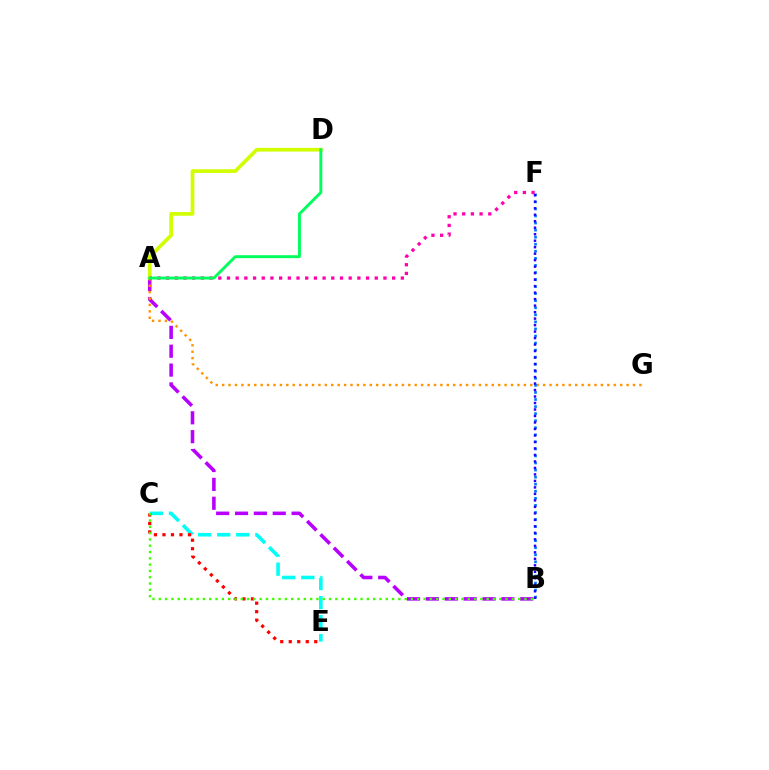{('A', 'B'): [{'color': '#b900ff', 'line_style': 'dashed', 'thickness': 2.56}], ('A', 'D'): [{'color': '#d1ff00', 'line_style': 'solid', 'thickness': 2.66}, {'color': '#00ff5c', 'line_style': 'solid', 'thickness': 2.09}], ('A', 'G'): [{'color': '#ff9400', 'line_style': 'dotted', 'thickness': 1.74}], ('C', 'E'): [{'color': '#00fff6', 'line_style': 'dashed', 'thickness': 2.59}, {'color': '#ff0000', 'line_style': 'dotted', 'thickness': 2.31}], ('B', 'F'): [{'color': '#0074ff', 'line_style': 'dotted', 'thickness': 1.92}, {'color': '#2500ff', 'line_style': 'dotted', 'thickness': 1.76}], ('A', 'F'): [{'color': '#ff00ac', 'line_style': 'dotted', 'thickness': 2.36}], ('B', 'C'): [{'color': '#3dff00', 'line_style': 'dotted', 'thickness': 1.71}]}